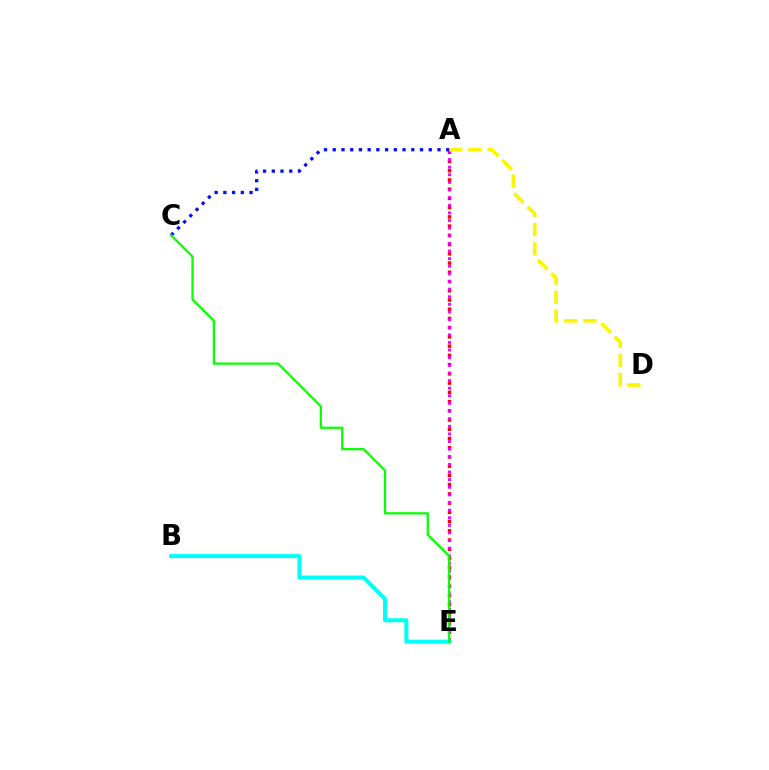{('A', 'E'): [{'color': '#ff0000', 'line_style': 'dotted', 'thickness': 2.51}, {'color': '#ee00ff', 'line_style': 'dotted', 'thickness': 2.07}], ('A', 'D'): [{'color': '#fcf500', 'line_style': 'dashed', 'thickness': 2.6}], ('A', 'C'): [{'color': '#0010ff', 'line_style': 'dotted', 'thickness': 2.37}], ('B', 'E'): [{'color': '#00fff6', 'line_style': 'solid', 'thickness': 2.91}], ('C', 'E'): [{'color': '#08ff00', 'line_style': 'solid', 'thickness': 1.63}]}